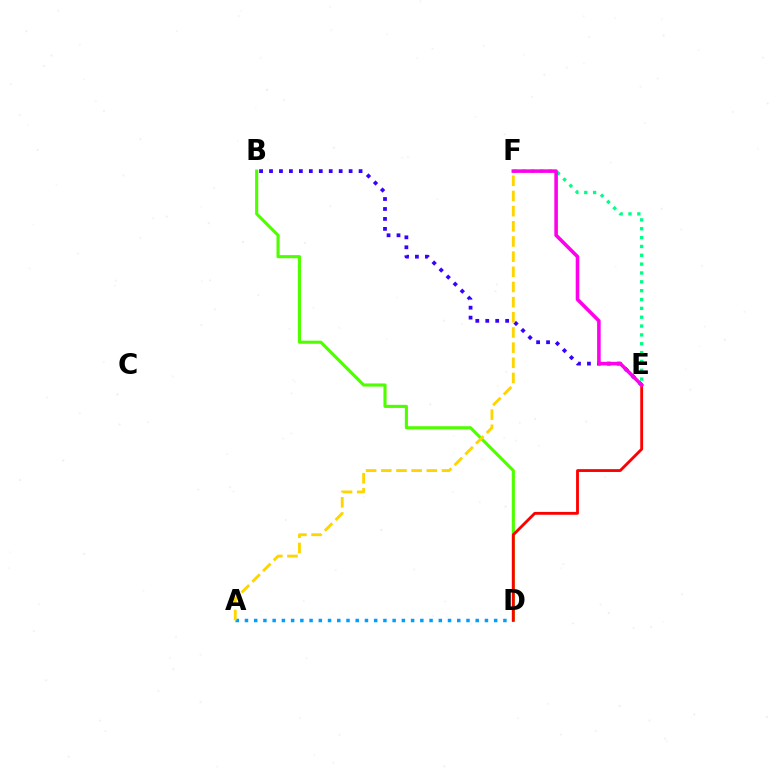{('B', 'D'): [{'color': '#4fff00', 'line_style': 'solid', 'thickness': 2.24}], ('B', 'E'): [{'color': '#3700ff', 'line_style': 'dotted', 'thickness': 2.7}], ('A', 'D'): [{'color': '#009eff', 'line_style': 'dotted', 'thickness': 2.51}], ('D', 'E'): [{'color': '#ff0000', 'line_style': 'solid', 'thickness': 2.04}], ('E', 'F'): [{'color': '#00ff86', 'line_style': 'dotted', 'thickness': 2.4}, {'color': '#ff00ed', 'line_style': 'solid', 'thickness': 2.57}], ('A', 'F'): [{'color': '#ffd500', 'line_style': 'dashed', 'thickness': 2.06}]}